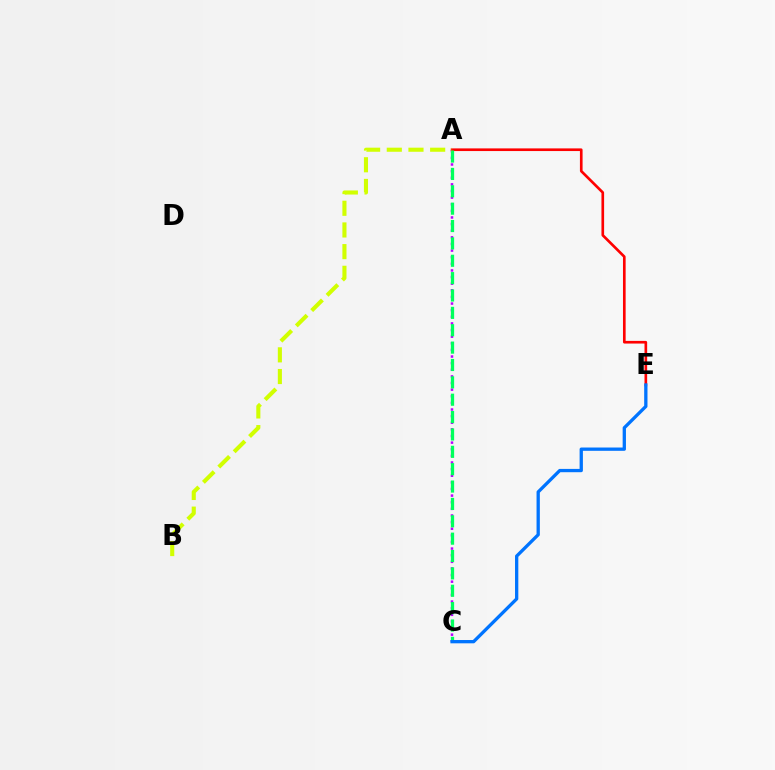{('A', 'C'): [{'color': '#b900ff', 'line_style': 'dotted', 'thickness': 1.8}, {'color': '#00ff5c', 'line_style': 'dashed', 'thickness': 2.36}], ('A', 'E'): [{'color': '#ff0000', 'line_style': 'solid', 'thickness': 1.91}], ('A', 'B'): [{'color': '#d1ff00', 'line_style': 'dashed', 'thickness': 2.95}], ('C', 'E'): [{'color': '#0074ff', 'line_style': 'solid', 'thickness': 2.37}]}